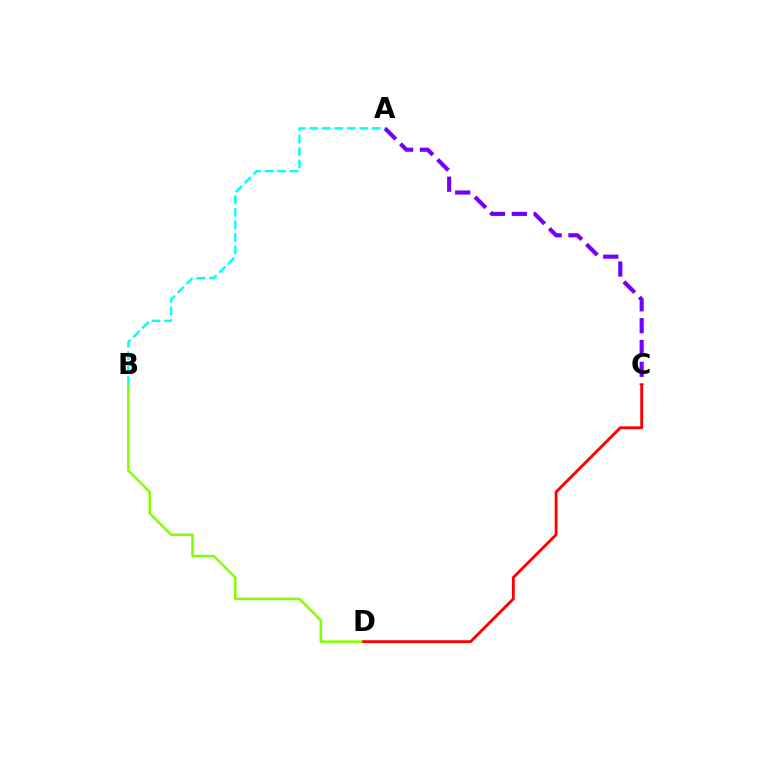{('A', 'C'): [{'color': '#7200ff', 'line_style': 'dashed', 'thickness': 2.97}], ('B', 'D'): [{'color': '#84ff00', 'line_style': 'solid', 'thickness': 1.83}], ('A', 'B'): [{'color': '#00fff6', 'line_style': 'dashed', 'thickness': 1.7}], ('C', 'D'): [{'color': '#ff0000', 'line_style': 'solid', 'thickness': 2.06}]}